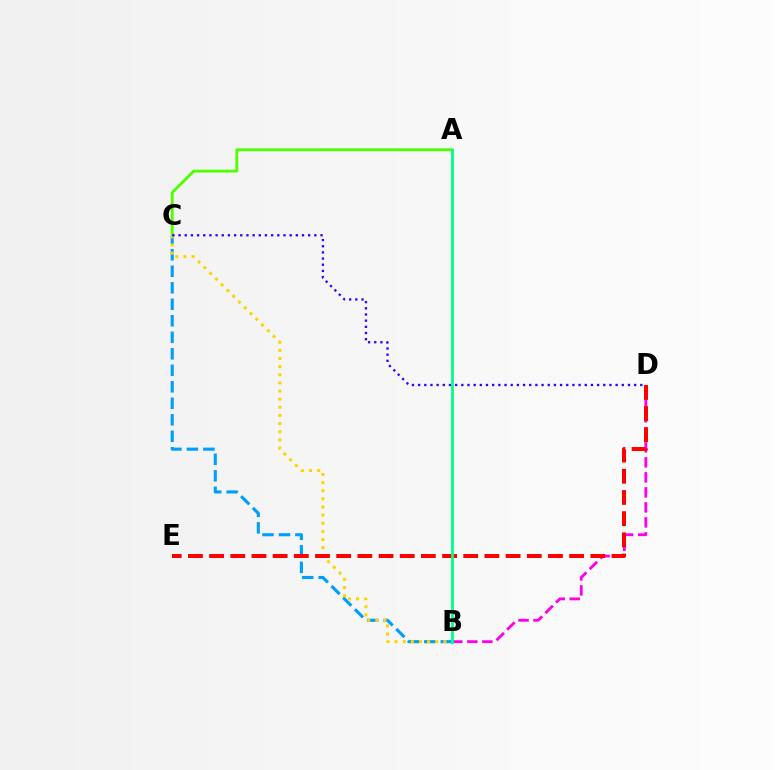{('A', 'C'): [{'color': '#4fff00', 'line_style': 'solid', 'thickness': 2.05}], ('B', 'C'): [{'color': '#009eff', 'line_style': 'dashed', 'thickness': 2.24}, {'color': '#ffd500', 'line_style': 'dotted', 'thickness': 2.21}], ('B', 'D'): [{'color': '#ff00ed', 'line_style': 'dashed', 'thickness': 2.04}], ('D', 'E'): [{'color': '#ff0000', 'line_style': 'dashed', 'thickness': 2.88}], ('C', 'D'): [{'color': '#3700ff', 'line_style': 'dotted', 'thickness': 1.68}], ('A', 'B'): [{'color': '#00ff86', 'line_style': 'solid', 'thickness': 2.01}]}